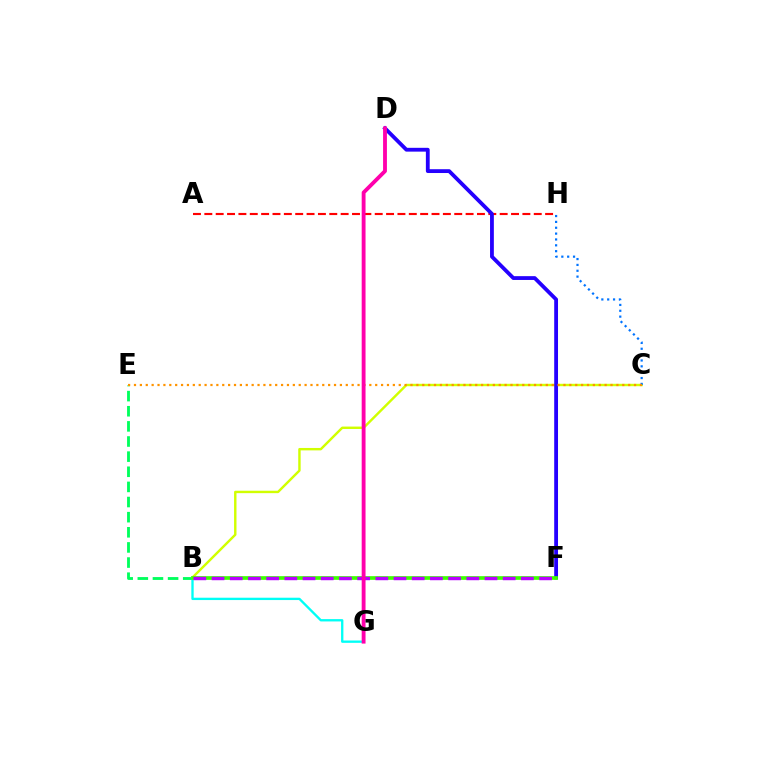{('B', 'E'): [{'color': '#00ff5c', 'line_style': 'dashed', 'thickness': 2.06}], ('B', 'G'): [{'color': '#00fff6', 'line_style': 'solid', 'thickness': 1.68}], ('A', 'H'): [{'color': '#ff0000', 'line_style': 'dashed', 'thickness': 1.54}], ('B', 'C'): [{'color': '#d1ff00', 'line_style': 'solid', 'thickness': 1.74}], ('D', 'F'): [{'color': '#2500ff', 'line_style': 'solid', 'thickness': 2.74}], ('C', 'H'): [{'color': '#0074ff', 'line_style': 'dotted', 'thickness': 1.59}], ('B', 'F'): [{'color': '#3dff00', 'line_style': 'solid', 'thickness': 2.65}, {'color': '#b900ff', 'line_style': 'dashed', 'thickness': 2.47}], ('C', 'E'): [{'color': '#ff9400', 'line_style': 'dotted', 'thickness': 1.6}], ('D', 'G'): [{'color': '#ff00ac', 'line_style': 'solid', 'thickness': 2.77}]}